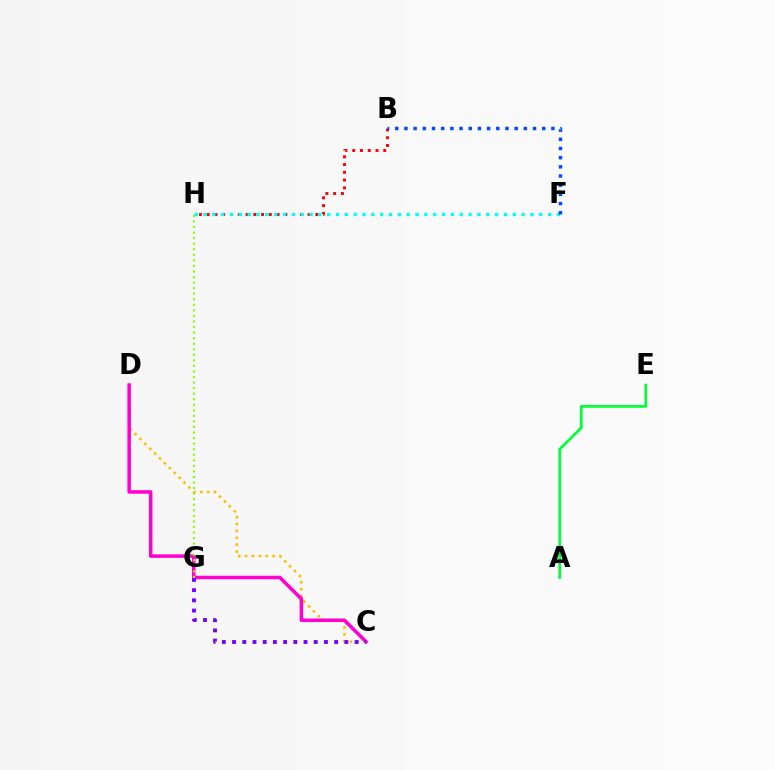{('C', 'D'): [{'color': '#ffbd00', 'line_style': 'dotted', 'thickness': 1.87}, {'color': '#ff00cf', 'line_style': 'solid', 'thickness': 2.53}], ('A', 'E'): [{'color': '#00ff39', 'line_style': 'solid', 'thickness': 1.96}], ('C', 'G'): [{'color': '#7200ff', 'line_style': 'dotted', 'thickness': 2.77}], ('G', 'H'): [{'color': '#84ff00', 'line_style': 'dotted', 'thickness': 1.51}], ('B', 'H'): [{'color': '#ff0000', 'line_style': 'dotted', 'thickness': 2.11}], ('F', 'H'): [{'color': '#00fff6', 'line_style': 'dotted', 'thickness': 2.4}], ('B', 'F'): [{'color': '#004bff', 'line_style': 'dotted', 'thickness': 2.5}]}